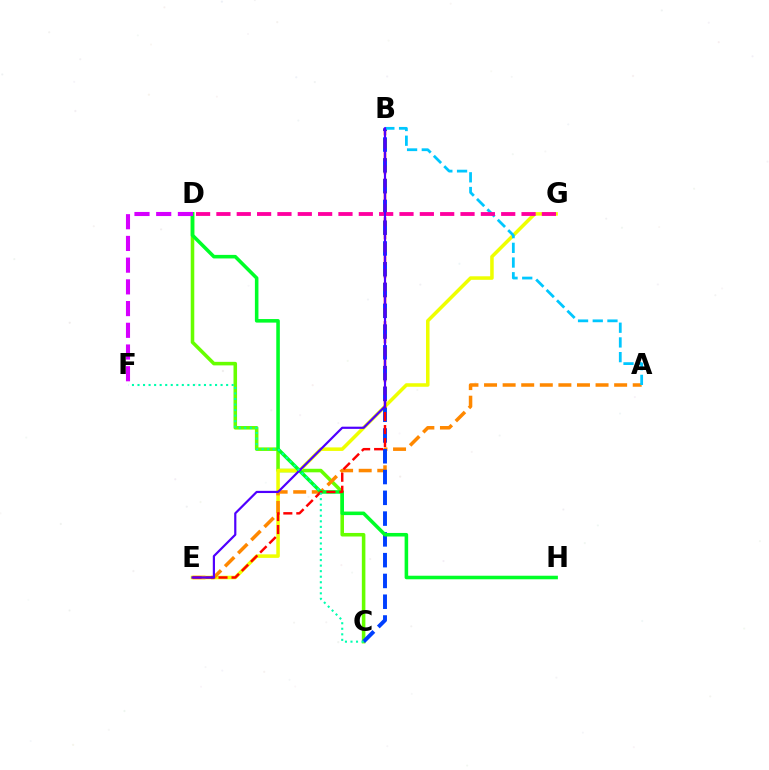{('C', 'D'): [{'color': '#66ff00', 'line_style': 'solid', 'thickness': 2.56}], ('E', 'G'): [{'color': '#eeff00', 'line_style': 'solid', 'thickness': 2.54}], ('A', 'E'): [{'color': '#ff8800', 'line_style': 'dashed', 'thickness': 2.52}], ('B', 'C'): [{'color': '#003fff', 'line_style': 'dashed', 'thickness': 2.82}], ('D', 'H'): [{'color': '#00ff27', 'line_style': 'solid', 'thickness': 2.56}], ('B', 'E'): [{'color': '#ff0000', 'line_style': 'dashed', 'thickness': 1.76}, {'color': '#4f00ff', 'line_style': 'solid', 'thickness': 1.58}], ('D', 'F'): [{'color': '#d600ff', 'line_style': 'dashed', 'thickness': 2.95}], ('A', 'B'): [{'color': '#00c7ff', 'line_style': 'dashed', 'thickness': 2.0}], ('D', 'G'): [{'color': '#ff00a0', 'line_style': 'dashed', 'thickness': 2.76}], ('C', 'F'): [{'color': '#00ffaf', 'line_style': 'dotted', 'thickness': 1.51}]}